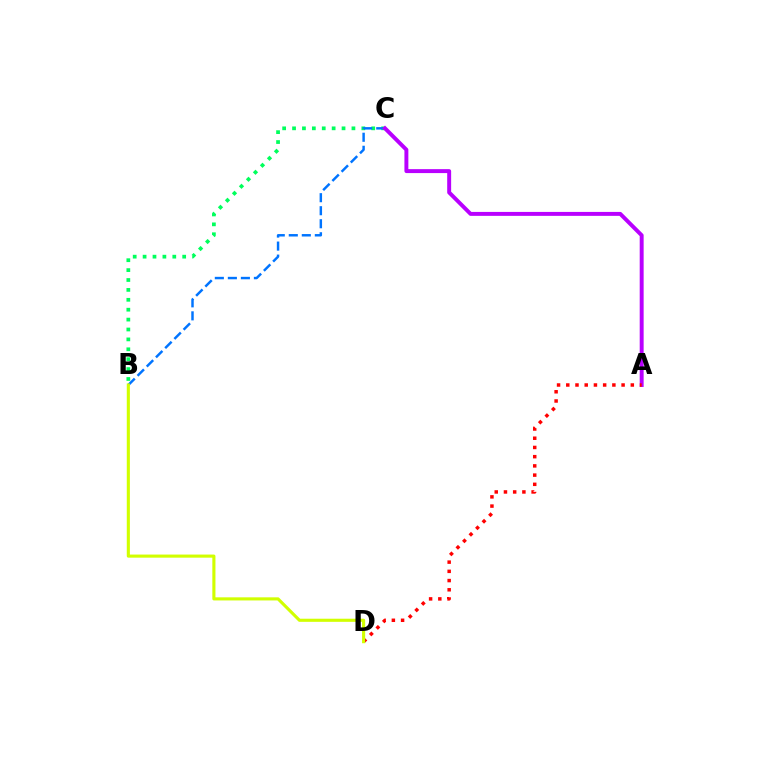{('B', 'C'): [{'color': '#00ff5c', 'line_style': 'dotted', 'thickness': 2.69}, {'color': '#0074ff', 'line_style': 'dashed', 'thickness': 1.77}], ('A', 'C'): [{'color': '#b900ff', 'line_style': 'solid', 'thickness': 2.84}], ('A', 'D'): [{'color': '#ff0000', 'line_style': 'dotted', 'thickness': 2.5}], ('B', 'D'): [{'color': '#d1ff00', 'line_style': 'solid', 'thickness': 2.24}]}